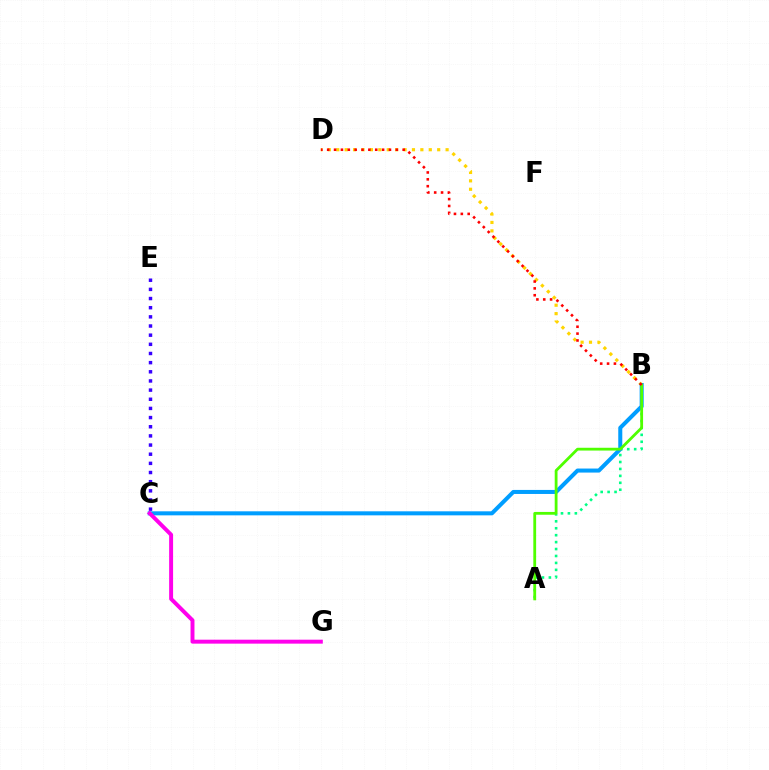{('C', 'E'): [{'color': '#3700ff', 'line_style': 'dotted', 'thickness': 2.49}], ('B', 'D'): [{'color': '#ffd500', 'line_style': 'dotted', 'thickness': 2.29}, {'color': '#ff0000', 'line_style': 'dotted', 'thickness': 1.86}], ('A', 'B'): [{'color': '#00ff86', 'line_style': 'dotted', 'thickness': 1.88}, {'color': '#4fff00', 'line_style': 'solid', 'thickness': 2.02}], ('B', 'C'): [{'color': '#009eff', 'line_style': 'solid', 'thickness': 2.9}], ('C', 'G'): [{'color': '#ff00ed', 'line_style': 'solid', 'thickness': 2.84}]}